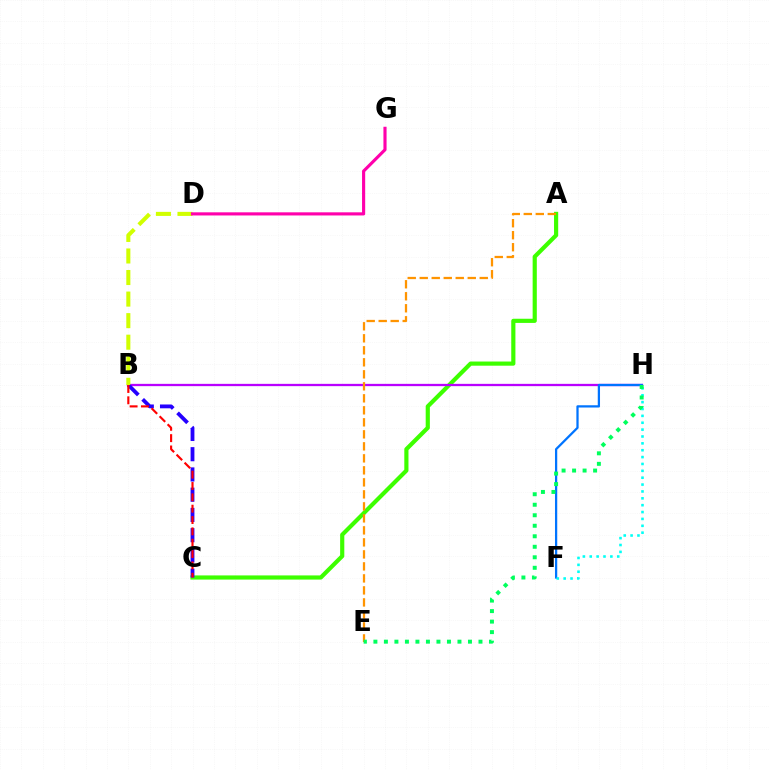{('A', 'C'): [{'color': '#3dff00', 'line_style': 'solid', 'thickness': 3.0}], ('B', 'H'): [{'color': '#b900ff', 'line_style': 'solid', 'thickness': 1.65}], ('F', 'H'): [{'color': '#0074ff', 'line_style': 'solid', 'thickness': 1.62}, {'color': '#00fff6', 'line_style': 'dotted', 'thickness': 1.87}], ('B', 'C'): [{'color': '#2500ff', 'line_style': 'dashed', 'thickness': 2.75}, {'color': '#ff0000', 'line_style': 'dashed', 'thickness': 1.54}], ('B', 'D'): [{'color': '#d1ff00', 'line_style': 'dashed', 'thickness': 2.93}], ('D', 'G'): [{'color': '#ff00ac', 'line_style': 'solid', 'thickness': 2.26}], ('A', 'E'): [{'color': '#ff9400', 'line_style': 'dashed', 'thickness': 1.63}], ('E', 'H'): [{'color': '#00ff5c', 'line_style': 'dotted', 'thickness': 2.85}]}